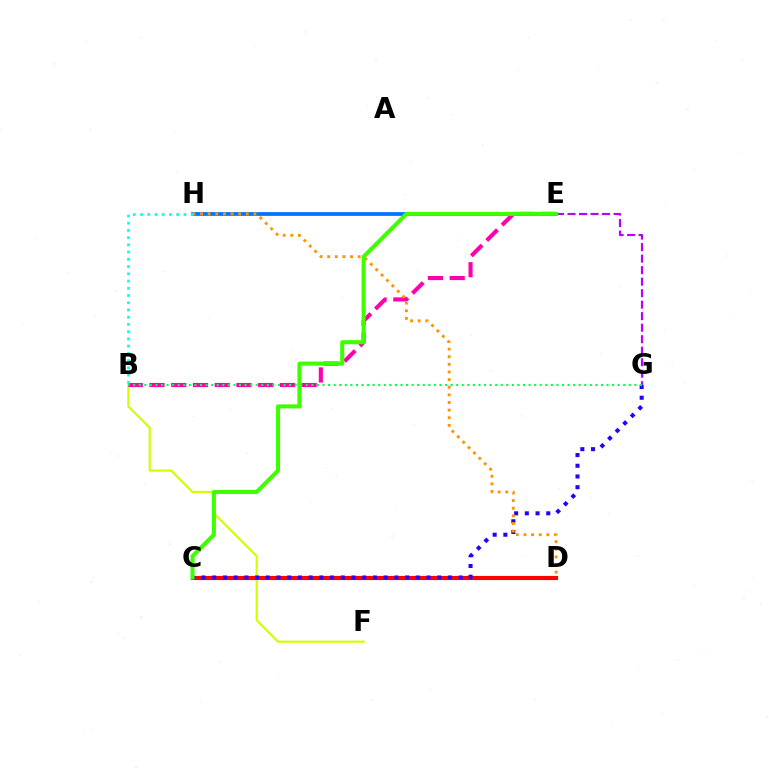{('B', 'F'): [{'color': '#d1ff00', 'line_style': 'solid', 'thickness': 1.57}], ('B', 'E'): [{'color': '#ff00ac', 'line_style': 'dashed', 'thickness': 2.95}], ('E', 'H'): [{'color': '#0074ff', 'line_style': 'solid', 'thickness': 2.7}], ('C', 'D'): [{'color': '#ff0000', 'line_style': 'solid', 'thickness': 2.98}], ('C', 'G'): [{'color': '#2500ff', 'line_style': 'dotted', 'thickness': 2.91}], ('D', 'H'): [{'color': '#ff9400', 'line_style': 'dotted', 'thickness': 2.07}], ('E', 'G'): [{'color': '#b900ff', 'line_style': 'dashed', 'thickness': 1.56}], ('B', 'G'): [{'color': '#00ff5c', 'line_style': 'dotted', 'thickness': 1.51}], ('B', 'H'): [{'color': '#00fff6', 'line_style': 'dotted', 'thickness': 1.96}], ('C', 'E'): [{'color': '#3dff00', 'line_style': 'solid', 'thickness': 2.91}]}